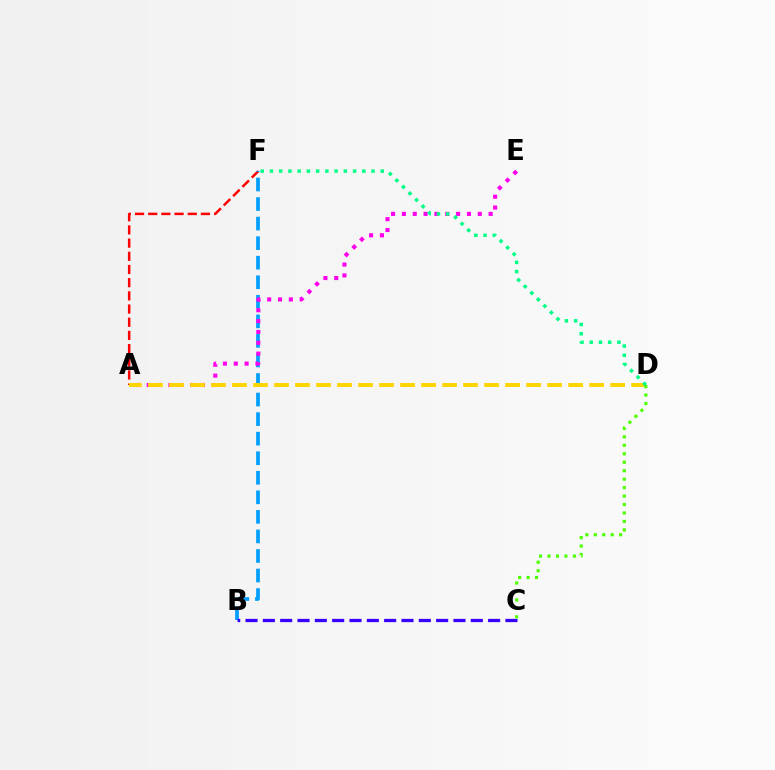{('A', 'F'): [{'color': '#ff0000', 'line_style': 'dashed', 'thickness': 1.79}], ('B', 'F'): [{'color': '#009eff', 'line_style': 'dashed', 'thickness': 2.66}], ('B', 'C'): [{'color': '#3700ff', 'line_style': 'dashed', 'thickness': 2.35}], ('A', 'E'): [{'color': '#ff00ed', 'line_style': 'dotted', 'thickness': 2.95}], ('A', 'D'): [{'color': '#ffd500', 'line_style': 'dashed', 'thickness': 2.85}], ('C', 'D'): [{'color': '#4fff00', 'line_style': 'dotted', 'thickness': 2.3}], ('D', 'F'): [{'color': '#00ff86', 'line_style': 'dotted', 'thickness': 2.51}]}